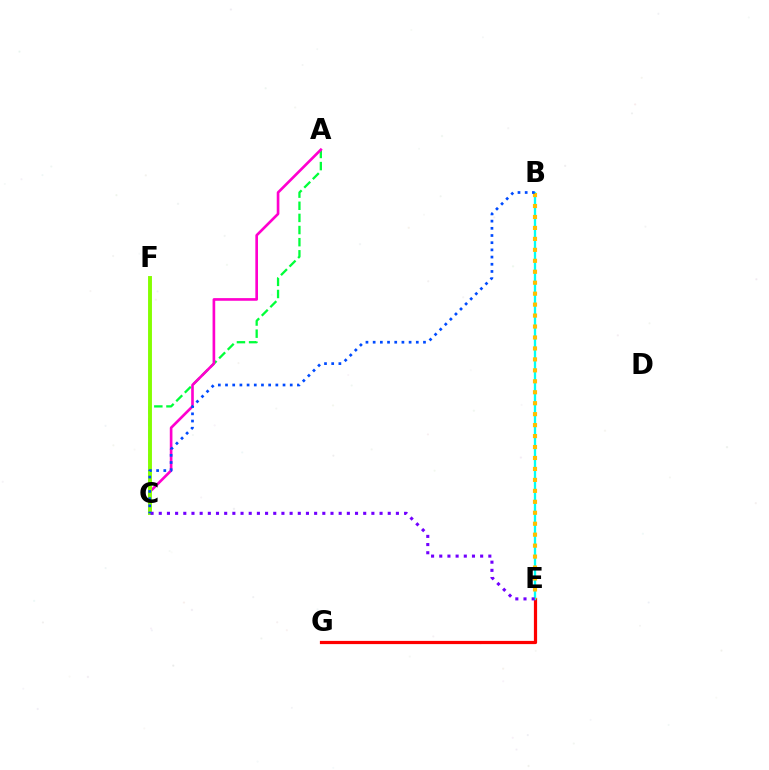{('A', 'C'): [{'color': '#00ff39', 'line_style': 'dashed', 'thickness': 1.65}, {'color': '#ff00cf', 'line_style': 'solid', 'thickness': 1.91}], ('E', 'G'): [{'color': '#ff0000', 'line_style': 'solid', 'thickness': 2.31}], ('B', 'E'): [{'color': '#00fff6', 'line_style': 'solid', 'thickness': 1.67}, {'color': '#ffbd00', 'line_style': 'dotted', 'thickness': 2.98}], ('C', 'F'): [{'color': '#84ff00', 'line_style': 'solid', 'thickness': 2.81}], ('C', 'E'): [{'color': '#7200ff', 'line_style': 'dotted', 'thickness': 2.22}], ('B', 'C'): [{'color': '#004bff', 'line_style': 'dotted', 'thickness': 1.95}]}